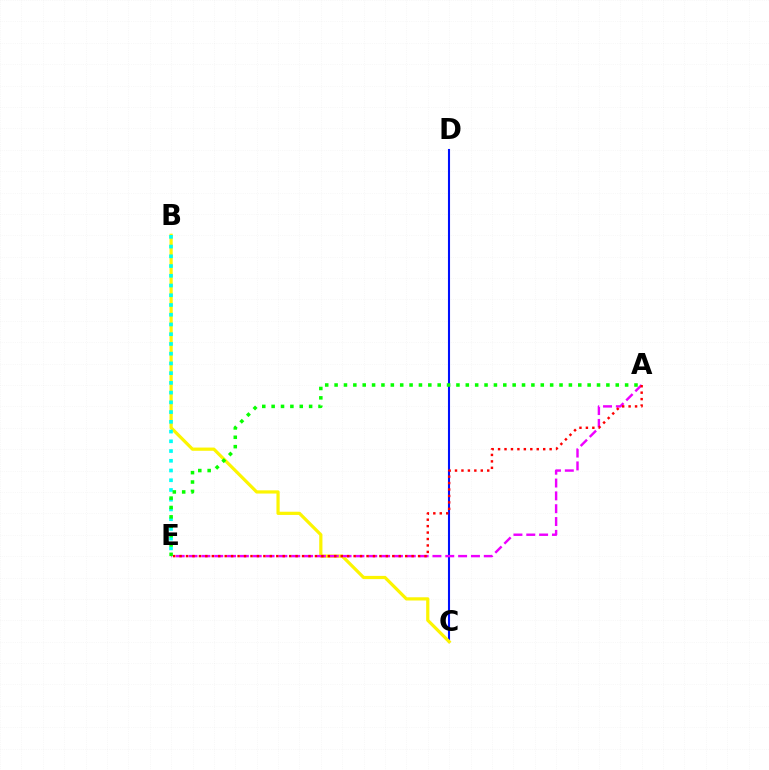{('C', 'D'): [{'color': '#0010ff', 'line_style': 'solid', 'thickness': 1.5}], ('B', 'C'): [{'color': '#fcf500', 'line_style': 'solid', 'thickness': 2.31}], ('B', 'E'): [{'color': '#00fff6', 'line_style': 'dotted', 'thickness': 2.65}], ('A', 'E'): [{'color': '#ee00ff', 'line_style': 'dashed', 'thickness': 1.74}, {'color': '#ff0000', 'line_style': 'dotted', 'thickness': 1.75}, {'color': '#08ff00', 'line_style': 'dotted', 'thickness': 2.55}]}